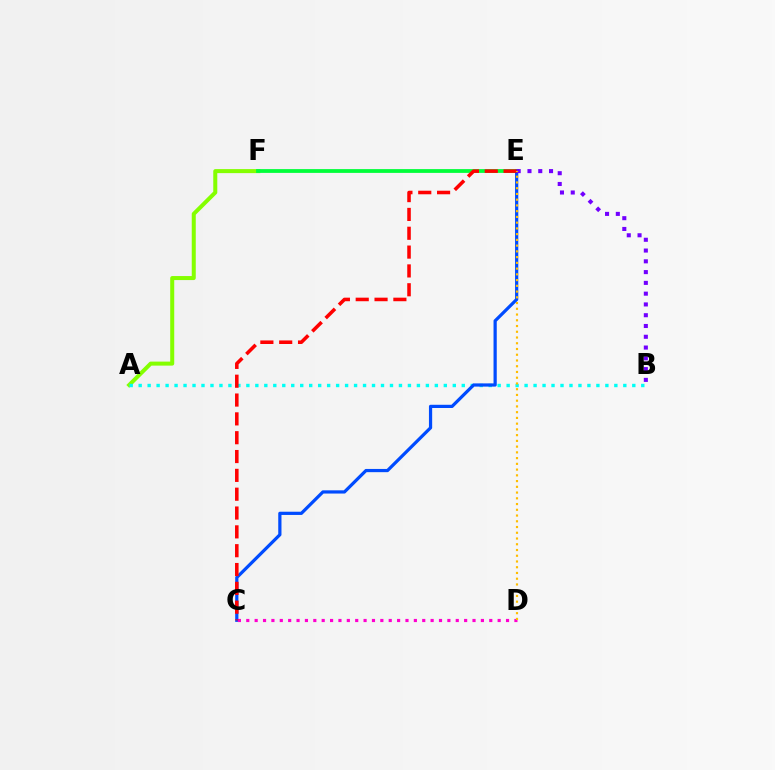{('A', 'F'): [{'color': '#84ff00', 'line_style': 'solid', 'thickness': 2.89}], ('A', 'B'): [{'color': '#00fff6', 'line_style': 'dotted', 'thickness': 2.44}], ('E', 'F'): [{'color': '#00ff39', 'line_style': 'solid', 'thickness': 2.72}], ('C', 'E'): [{'color': '#004bff', 'line_style': 'solid', 'thickness': 2.32}, {'color': '#ff0000', 'line_style': 'dashed', 'thickness': 2.56}], ('B', 'E'): [{'color': '#7200ff', 'line_style': 'dotted', 'thickness': 2.93}], ('C', 'D'): [{'color': '#ff00cf', 'line_style': 'dotted', 'thickness': 2.28}], ('D', 'E'): [{'color': '#ffbd00', 'line_style': 'dotted', 'thickness': 1.56}]}